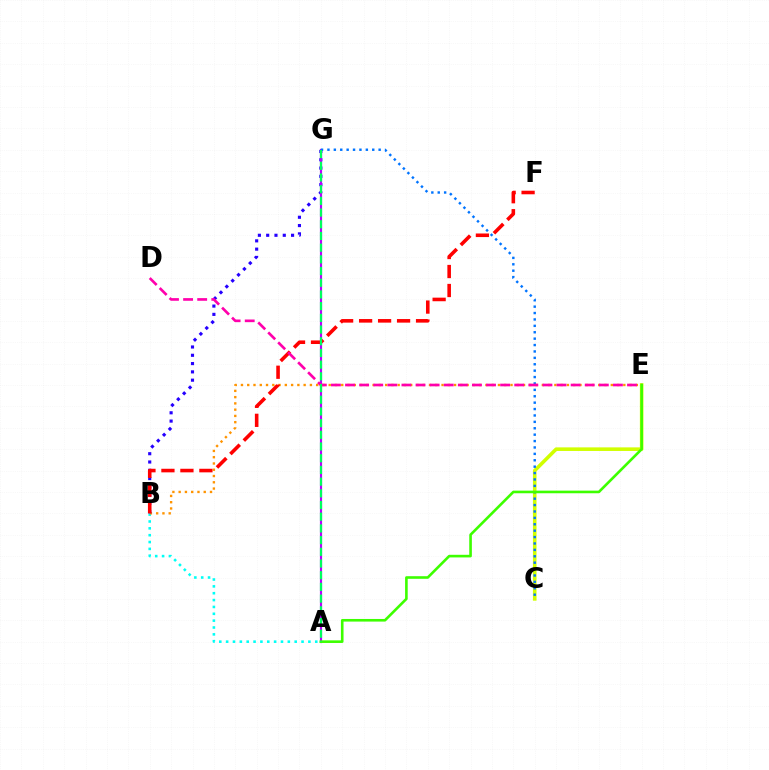{('A', 'B'): [{'color': '#00fff6', 'line_style': 'dotted', 'thickness': 1.86}], ('B', 'E'): [{'color': '#ff9400', 'line_style': 'dotted', 'thickness': 1.7}], ('C', 'E'): [{'color': '#d1ff00', 'line_style': 'solid', 'thickness': 2.59}], ('B', 'G'): [{'color': '#2500ff', 'line_style': 'dotted', 'thickness': 2.25}], ('B', 'F'): [{'color': '#ff0000', 'line_style': 'dashed', 'thickness': 2.58}], ('A', 'G'): [{'color': '#b900ff', 'line_style': 'solid', 'thickness': 1.56}, {'color': '#00ff5c', 'line_style': 'dashed', 'thickness': 1.59}], ('C', 'G'): [{'color': '#0074ff', 'line_style': 'dotted', 'thickness': 1.74}], ('D', 'E'): [{'color': '#ff00ac', 'line_style': 'dashed', 'thickness': 1.92}], ('A', 'E'): [{'color': '#3dff00', 'line_style': 'solid', 'thickness': 1.89}]}